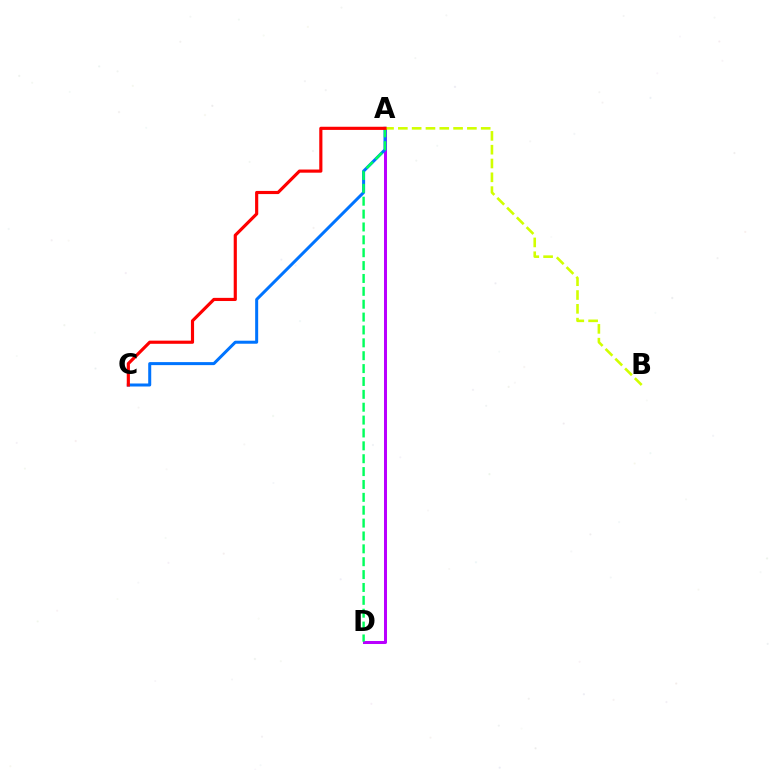{('A', 'D'): [{'color': '#b900ff', 'line_style': 'solid', 'thickness': 2.17}, {'color': '#00ff5c', 'line_style': 'dashed', 'thickness': 1.75}], ('A', 'C'): [{'color': '#0074ff', 'line_style': 'solid', 'thickness': 2.17}, {'color': '#ff0000', 'line_style': 'solid', 'thickness': 2.27}], ('A', 'B'): [{'color': '#d1ff00', 'line_style': 'dashed', 'thickness': 1.88}]}